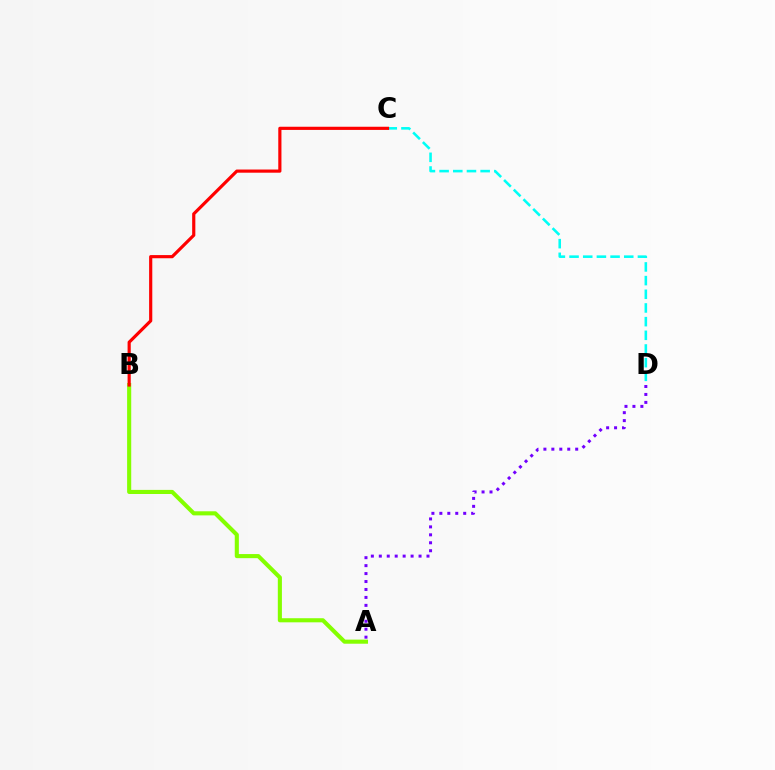{('C', 'D'): [{'color': '#00fff6', 'line_style': 'dashed', 'thickness': 1.86}], ('A', 'D'): [{'color': '#7200ff', 'line_style': 'dotted', 'thickness': 2.16}], ('A', 'B'): [{'color': '#84ff00', 'line_style': 'solid', 'thickness': 2.95}], ('B', 'C'): [{'color': '#ff0000', 'line_style': 'solid', 'thickness': 2.28}]}